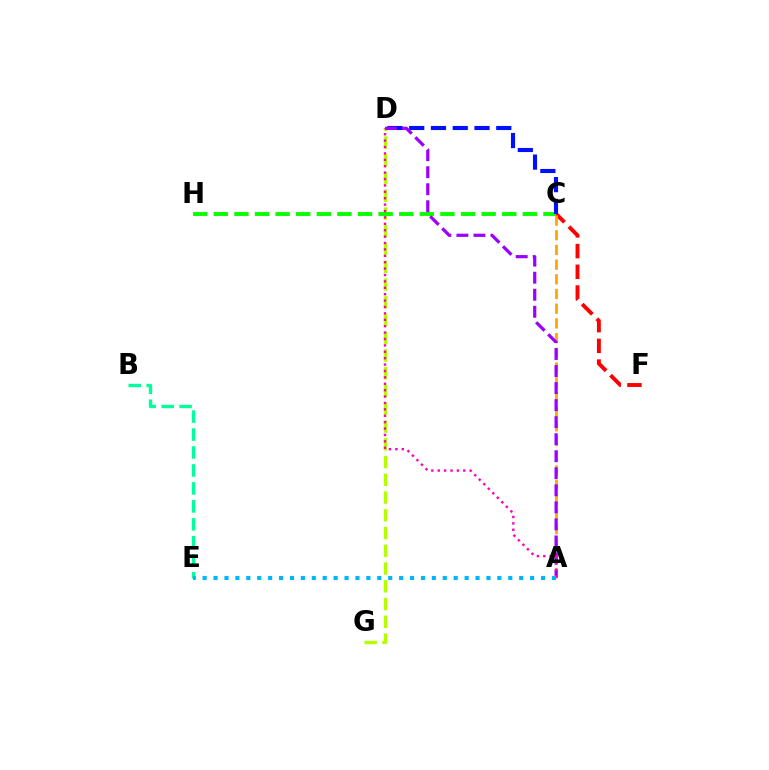{('C', 'F'): [{'color': '#ff0000', 'line_style': 'dashed', 'thickness': 2.81}], ('D', 'G'): [{'color': '#b3ff00', 'line_style': 'dashed', 'thickness': 2.41}], ('B', 'E'): [{'color': '#00ff9d', 'line_style': 'dashed', 'thickness': 2.44}], ('A', 'C'): [{'color': '#ffa500', 'line_style': 'dashed', 'thickness': 2.0}], ('C', 'H'): [{'color': '#08ff00', 'line_style': 'dashed', 'thickness': 2.8}], ('C', 'D'): [{'color': '#0010ff', 'line_style': 'dashed', 'thickness': 2.96}], ('A', 'D'): [{'color': '#9b00ff', 'line_style': 'dashed', 'thickness': 2.31}, {'color': '#ff00bd', 'line_style': 'dotted', 'thickness': 1.74}], ('A', 'E'): [{'color': '#00b5ff', 'line_style': 'dotted', 'thickness': 2.97}]}